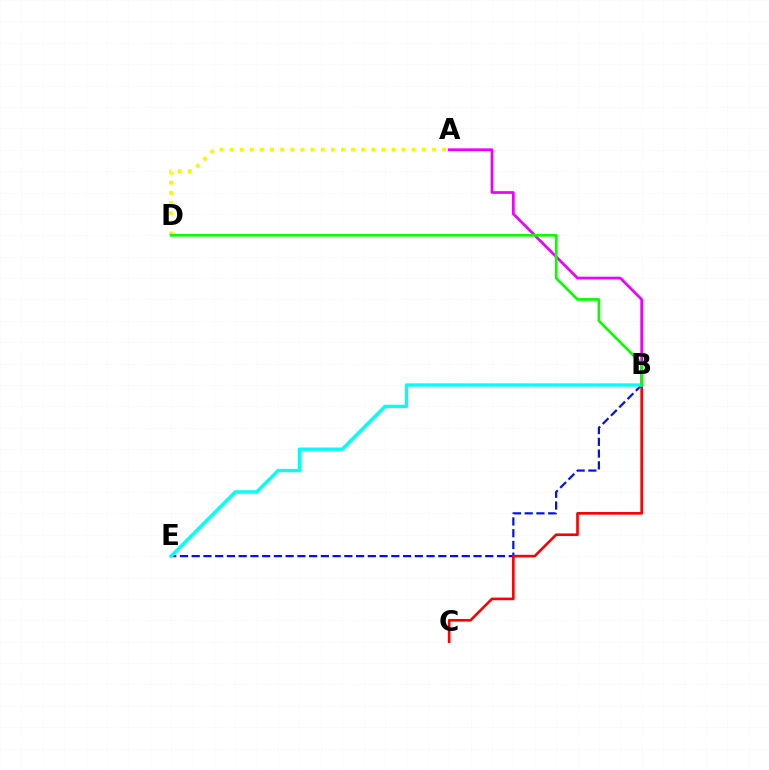{('B', 'E'): [{'color': '#0010ff', 'line_style': 'dashed', 'thickness': 1.6}, {'color': '#00fff6', 'line_style': 'solid', 'thickness': 2.42}], ('A', 'B'): [{'color': '#ee00ff', 'line_style': 'solid', 'thickness': 1.96}], ('A', 'D'): [{'color': '#fcf500', 'line_style': 'dotted', 'thickness': 2.75}], ('B', 'C'): [{'color': '#ff0000', 'line_style': 'solid', 'thickness': 1.89}], ('B', 'D'): [{'color': '#08ff00', 'line_style': 'solid', 'thickness': 1.95}]}